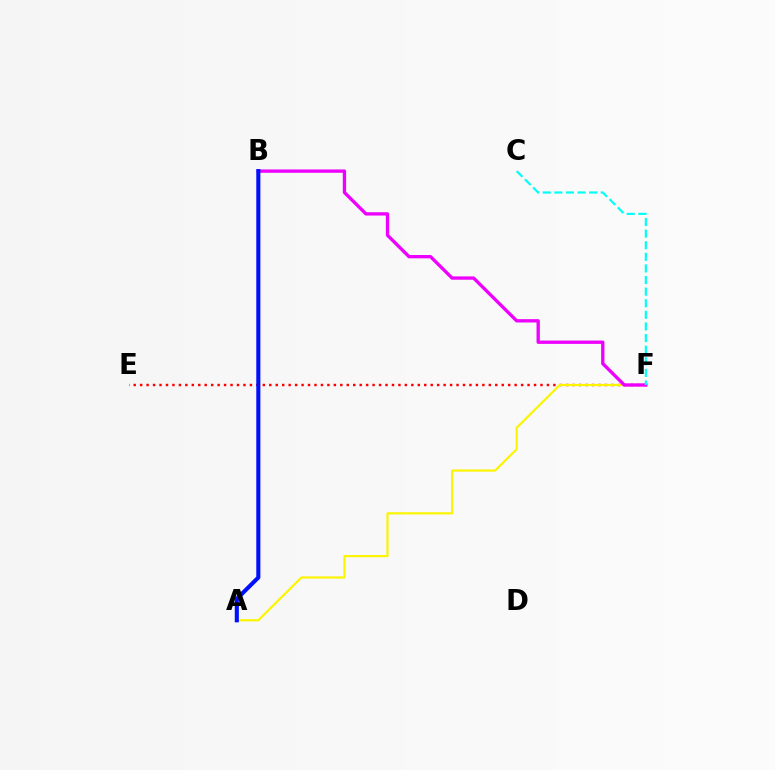{('E', 'F'): [{'color': '#ff0000', 'line_style': 'dotted', 'thickness': 1.75}], ('A', 'F'): [{'color': '#fcf500', 'line_style': 'solid', 'thickness': 1.58}], ('B', 'F'): [{'color': '#ee00ff', 'line_style': 'solid', 'thickness': 2.4}], ('C', 'F'): [{'color': '#00fff6', 'line_style': 'dashed', 'thickness': 1.58}], ('A', 'B'): [{'color': '#08ff00', 'line_style': 'solid', 'thickness': 1.65}, {'color': '#0010ff', 'line_style': 'solid', 'thickness': 2.94}]}